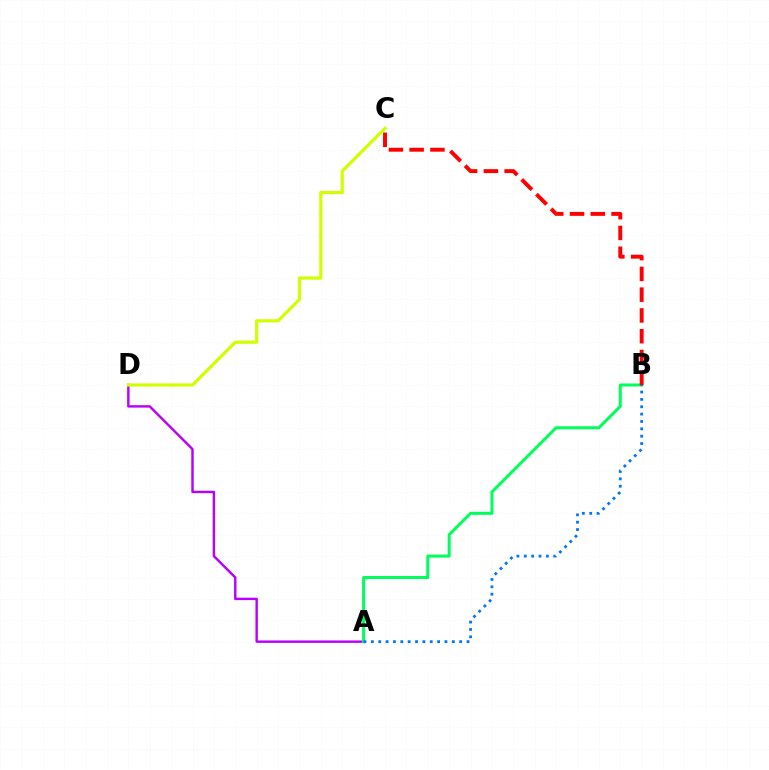{('A', 'D'): [{'color': '#b900ff', 'line_style': 'solid', 'thickness': 1.75}], ('A', 'B'): [{'color': '#00ff5c', 'line_style': 'solid', 'thickness': 2.18}, {'color': '#0074ff', 'line_style': 'dotted', 'thickness': 2.0}], ('C', 'D'): [{'color': '#d1ff00', 'line_style': 'solid', 'thickness': 2.3}], ('B', 'C'): [{'color': '#ff0000', 'line_style': 'dashed', 'thickness': 2.82}]}